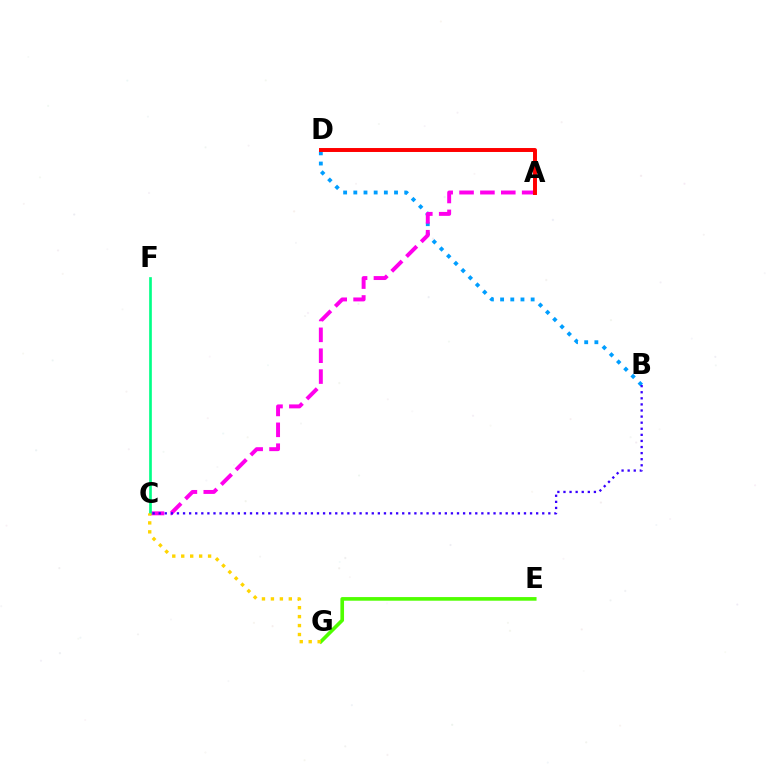{('B', 'D'): [{'color': '#009eff', 'line_style': 'dotted', 'thickness': 2.77}], ('A', 'C'): [{'color': '#ff00ed', 'line_style': 'dashed', 'thickness': 2.84}], ('C', 'F'): [{'color': '#00ff86', 'line_style': 'solid', 'thickness': 1.92}], ('E', 'G'): [{'color': '#4fff00', 'line_style': 'solid', 'thickness': 2.62}], ('C', 'G'): [{'color': '#ffd500', 'line_style': 'dotted', 'thickness': 2.43}], ('B', 'C'): [{'color': '#3700ff', 'line_style': 'dotted', 'thickness': 1.65}], ('A', 'D'): [{'color': '#ff0000', 'line_style': 'solid', 'thickness': 2.84}]}